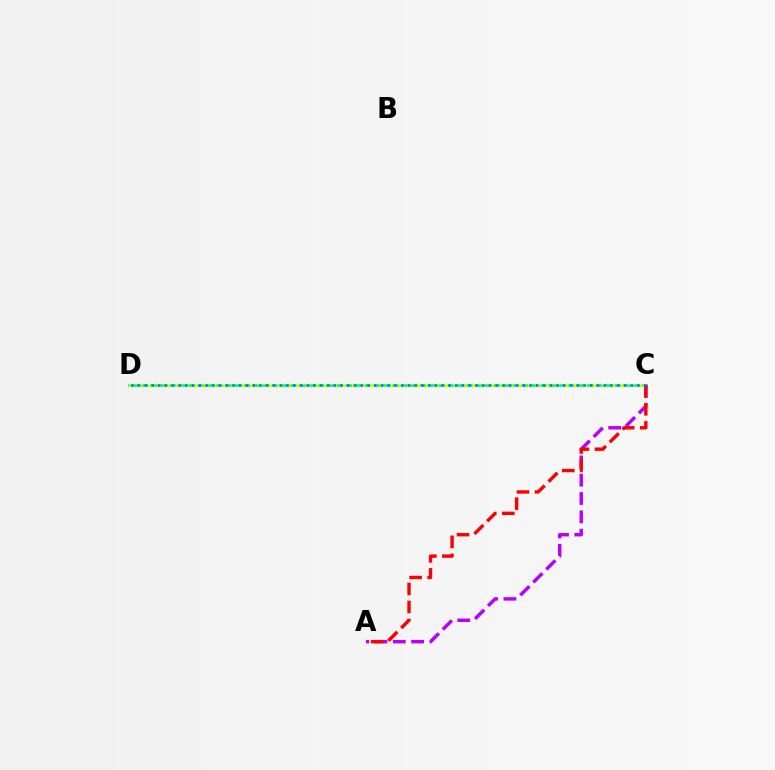{('C', 'D'): [{'color': '#00ff5c', 'line_style': 'solid', 'thickness': 1.88}, {'color': '#d1ff00', 'line_style': 'dotted', 'thickness': 2.52}, {'color': '#0074ff', 'line_style': 'dotted', 'thickness': 1.83}], ('A', 'C'): [{'color': '#b900ff', 'line_style': 'dashed', 'thickness': 2.49}, {'color': '#ff0000', 'line_style': 'dashed', 'thickness': 2.45}]}